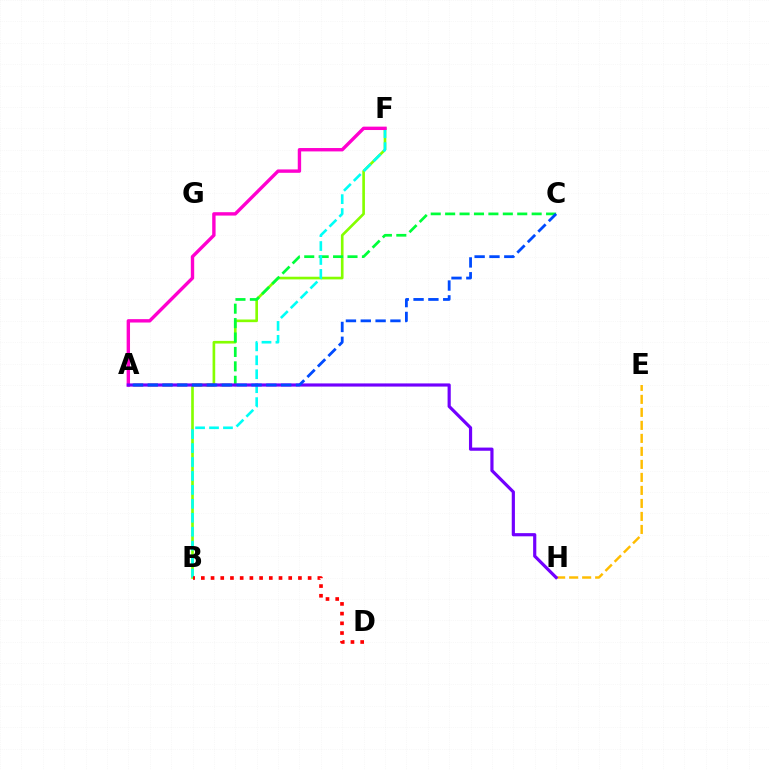{('B', 'F'): [{'color': '#84ff00', 'line_style': 'solid', 'thickness': 1.91}, {'color': '#00fff6', 'line_style': 'dashed', 'thickness': 1.89}], ('A', 'C'): [{'color': '#00ff39', 'line_style': 'dashed', 'thickness': 1.96}, {'color': '#004bff', 'line_style': 'dashed', 'thickness': 2.02}], ('E', 'H'): [{'color': '#ffbd00', 'line_style': 'dashed', 'thickness': 1.77}], ('A', 'F'): [{'color': '#ff00cf', 'line_style': 'solid', 'thickness': 2.44}], ('A', 'H'): [{'color': '#7200ff', 'line_style': 'solid', 'thickness': 2.29}], ('B', 'D'): [{'color': '#ff0000', 'line_style': 'dotted', 'thickness': 2.64}]}